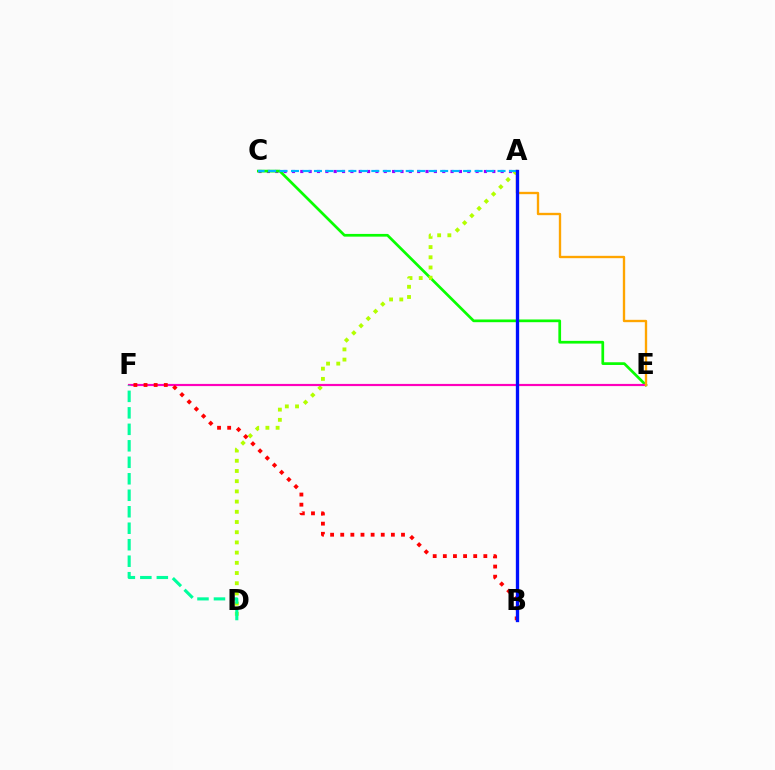{('A', 'C'): [{'color': '#9b00ff', 'line_style': 'dotted', 'thickness': 2.27}, {'color': '#00b5ff', 'line_style': 'dashed', 'thickness': 1.56}], ('C', 'E'): [{'color': '#08ff00', 'line_style': 'solid', 'thickness': 1.96}], ('A', 'D'): [{'color': '#b3ff00', 'line_style': 'dotted', 'thickness': 2.77}], ('E', 'F'): [{'color': '#ff00bd', 'line_style': 'solid', 'thickness': 1.57}], ('D', 'F'): [{'color': '#00ff9d', 'line_style': 'dashed', 'thickness': 2.24}], ('A', 'E'): [{'color': '#ffa500', 'line_style': 'solid', 'thickness': 1.69}], ('B', 'F'): [{'color': '#ff0000', 'line_style': 'dotted', 'thickness': 2.75}], ('A', 'B'): [{'color': '#0010ff', 'line_style': 'solid', 'thickness': 2.39}]}